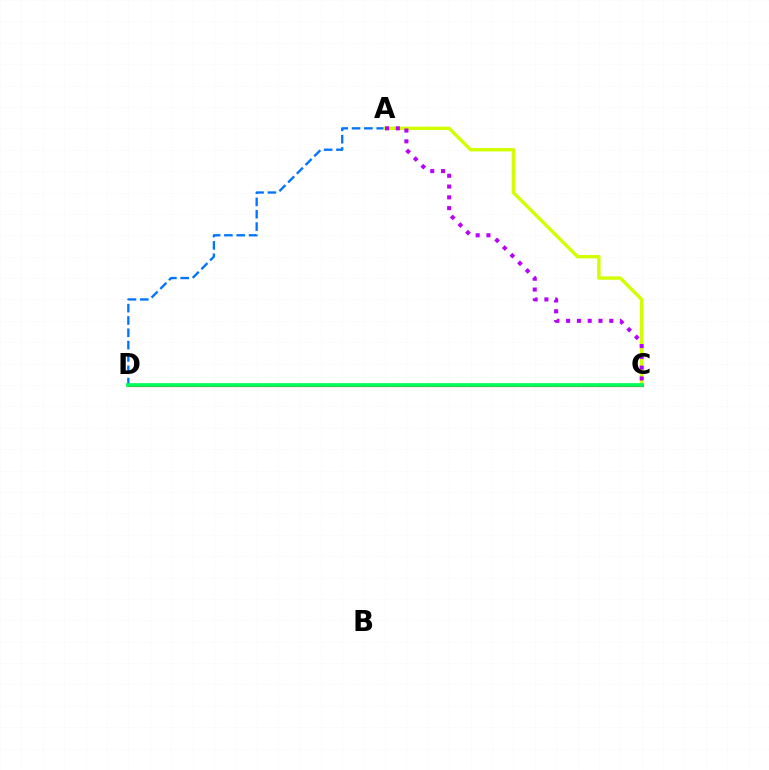{('A', 'D'): [{'color': '#0074ff', 'line_style': 'dashed', 'thickness': 1.67}], ('A', 'C'): [{'color': '#d1ff00', 'line_style': 'solid', 'thickness': 2.44}, {'color': '#b900ff', 'line_style': 'dotted', 'thickness': 2.93}], ('C', 'D'): [{'color': '#ff0000', 'line_style': 'solid', 'thickness': 2.29}, {'color': '#00ff5c', 'line_style': 'solid', 'thickness': 2.66}]}